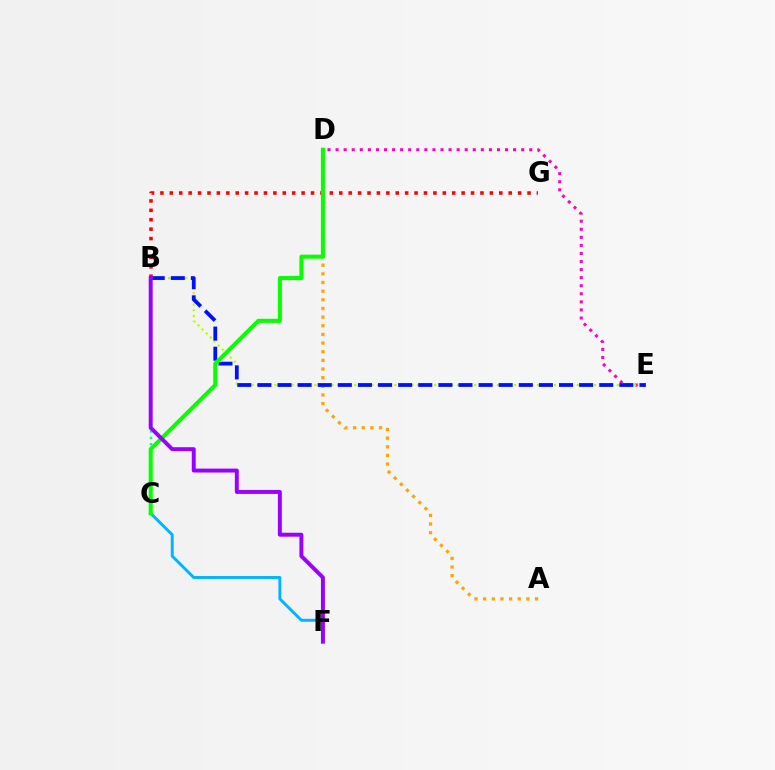{('C', 'F'): [{'color': '#00b5ff', 'line_style': 'solid', 'thickness': 2.11}], ('D', 'E'): [{'color': '#ff00bd', 'line_style': 'dotted', 'thickness': 2.19}], ('A', 'D'): [{'color': '#ffa500', 'line_style': 'dotted', 'thickness': 2.35}], ('B', 'E'): [{'color': '#b3ff00', 'line_style': 'dotted', 'thickness': 1.55}, {'color': '#0010ff', 'line_style': 'dashed', 'thickness': 2.73}], ('B', 'C'): [{'color': '#00ff9d', 'line_style': 'dotted', 'thickness': 1.72}], ('B', 'G'): [{'color': '#ff0000', 'line_style': 'dotted', 'thickness': 2.56}], ('C', 'D'): [{'color': '#08ff00', 'line_style': 'solid', 'thickness': 2.91}], ('B', 'F'): [{'color': '#9b00ff', 'line_style': 'solid', 'thickness': 2.84}]}